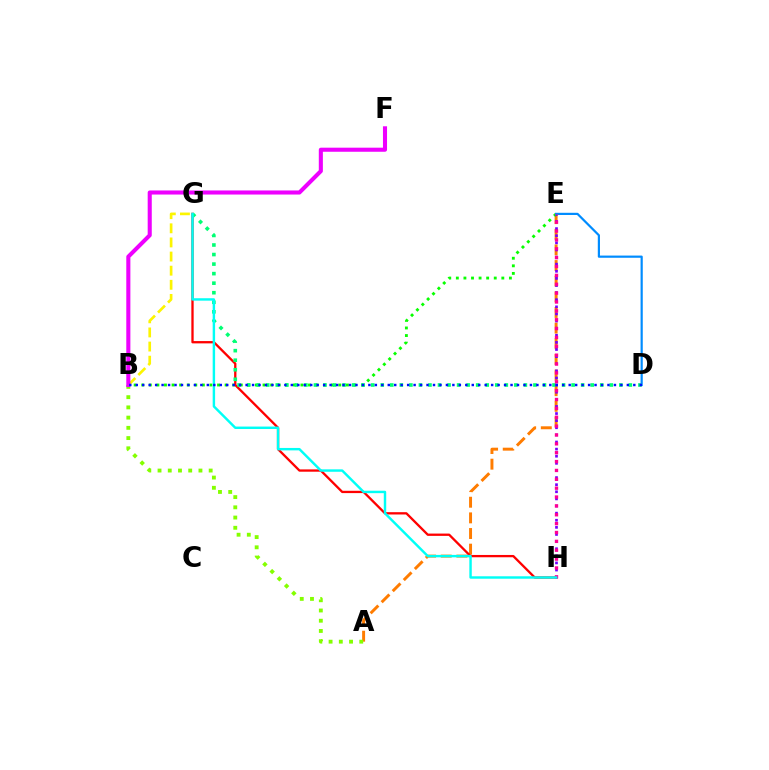{('A', 'E'): [{'color': '#ff7c00', 'line_style': 'dashed', 'thickness': 2.12}], ('B', 'E'): [{'color': '#08ff00', 'line_style': 'dotted', 'thickness': 2.06}], ('B', 'G'): [{'color': '#fcf500', 'line_style': 'dashed', 'thickness': 1.92}], ('G', 'H'): [{'color': '#ff0000', 'line_style': 'solid', 'thickness': 1.66}, {'color': '#00fff6', 'line_style': 'solid', 'thickness': 1.75}], ('A', 'B'): [{'color': '#84ff00', 'line_style': 'dotted', 'thickness': 2.78}], ('D', 'G'): [{'color': '#00ff74', 'line_style': 'dotted', 'thickness': 2.59}], ('E', 'H'): [{'color': '#7200ff', 'line_style': 'dotted', 'thickness': 1.93}, {'color': '#ff0094', 'line_style': 'dotted', 'thickness': 2.41}], ('D', 'E'): [{'color': '#008cff', 'line_style': 'solid', 'thickness': 1.58}], ('B', 'F'): [{'color': '#ee00ff', 'line_style': 'solid', 'thickness': 2.94}], ('B', 'D'): [{'color': '#0010ff', 'line_style': 'dotted', 'thickness': 1.76}]}